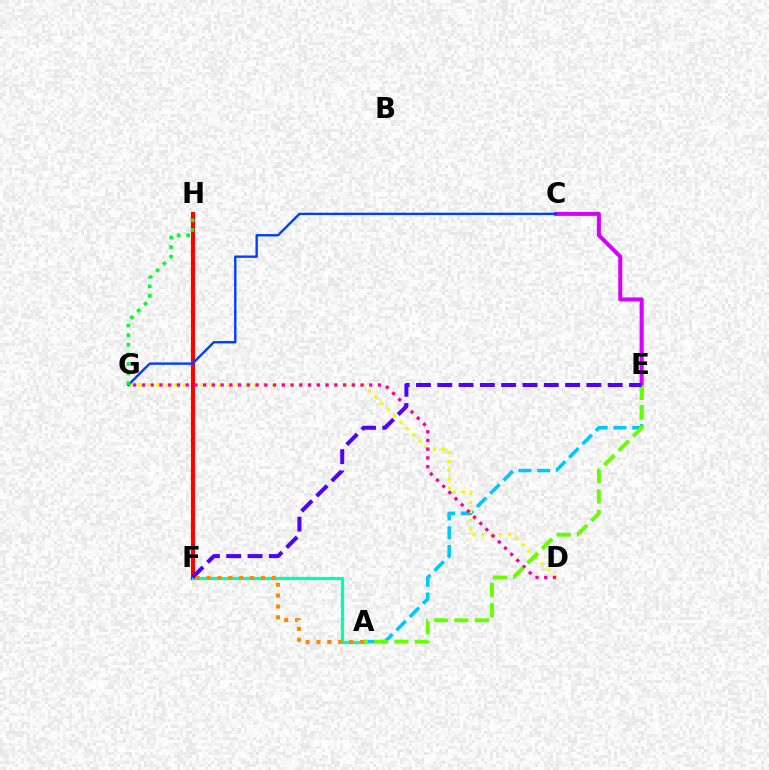{('A', 'E'): [{'color': '#00c7ff', 'line_style': 'dashed', 'thickness': 2.55}, {'color': '#66ff00', 'line_style': 'dashed', 'thickness': 2.76}], ('D', 'G'): [{'color': '#eeff00', 'line_style': 'dotted', 'thickness': 2.43}, {'color': '#ff00a0', 'line_style': 'dotted', 'thickness': 2.38}], ('F', 'H'): [{'color': '#ff0000', 'line_style': 'solid', 'thickness': 3.0}], ('C', 'E'): [{'color': '#d600ff', 'line_style': 'solid', 'thickness': 2.89}], ('C', 'G'): [{'color': '#003fff', 'line_style': 'solid', 'thickness': 1.72}], ('G', 'H'): [{'color': '#00ff27', 'line_style': 'dotted', 'thickness': 2.61}], ('A', 'F'): [{'color': '#00ffaf', 'line_style': 'solid', 'thickness': 2.33}, {'color': '#ff8800', 'line_style': 'dotted', 'thickness': 2.95}], ('E', 'F'): [{'color': '#4f00ff', 'line_style': 'dashed', 'thickness': 2.89}]}